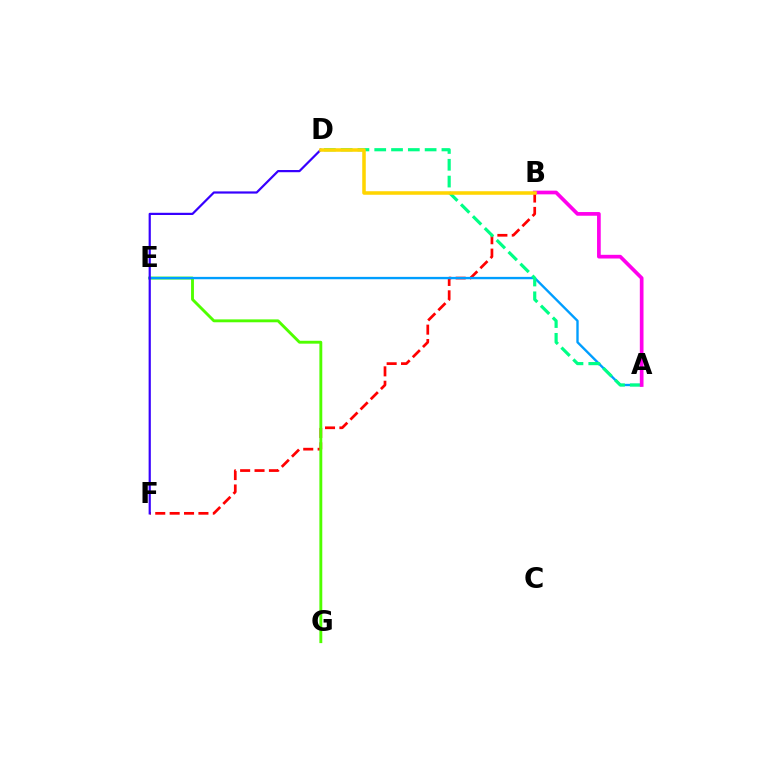{('B', 'F'): [{'color': '#ff0000', 'line_style': 'dashed', 'thickness': 1.96}], ('E', 'G'): [{'color': '#4fff00', 'line_style': 'solid', 'thickness': 2.08}], ('A', 'E'): [{'color': '#009eff', 'line_style': 'solid', 'thickness': 1.7}], ('A', 'D'): [{'color': '#00ff86', 'line_style': 'dashed', 'thickness': 2.28}], ('D', 'F'): [{'color': '#3700ff', 'line_style': 'solid', 'thickness': 1.59}], ('A', 'B'): [{'color': '#ff00ed', 'line_style': 'solid', 'thickness': 2.66}], ('B', 'D'): [{'color': '#ffd500', 'line_style': 'solid', 'thickness': 2.54}]}